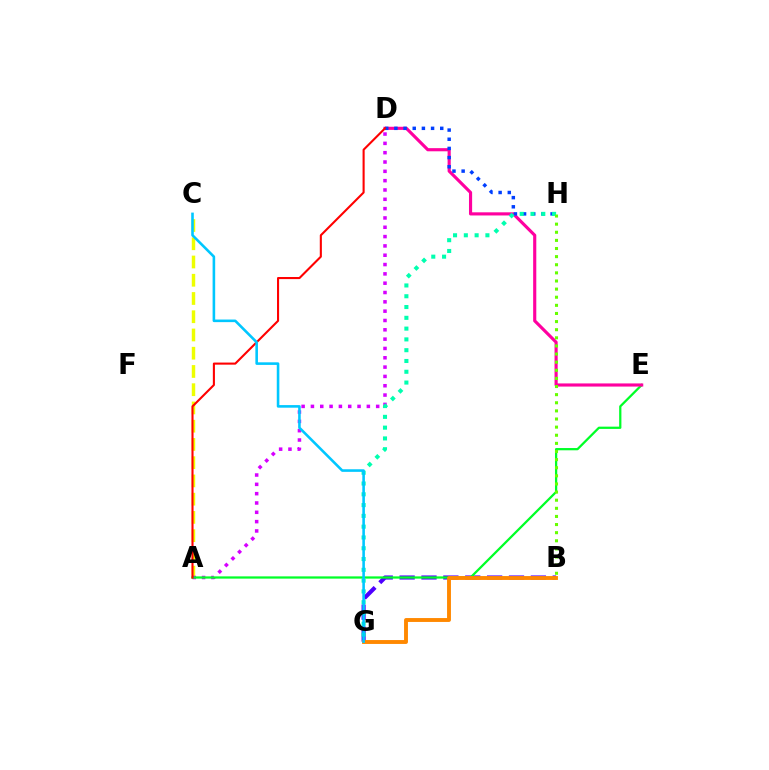{('B', 'G'): [{'color': '#4f00ff', 'line_style': 'dashed', 'thickness': 2.97}, {'color': '#ff8800', 'line_style': 'solid', 'thickness': 2.8}], ('A', 'C'): [{'color': '#eeff00', 'line_style': 'dashed', 'thickness': 2.48}], ('A', 'D'): [{'color': '#d600ff', 'line_style': 'dotted', 'thickness': 2.53}, {'color': '#ff0000', 'line_style': 'solid', 'thickness': 1.51}], ('A', 'E'): [{'color': '#00ff27', 'line_style': 'solid', 'thickness': 1.62}], ('D', 'E'): [{'color': '#ff00a0', 'line_style': 'solid', 'thickness': 2.26}], ('D', 'H'): [{'color': '#003fff', 'line_style': 'dotted', 'thickness': 2.49}], ('G', 'H'): [{'color': '#00ffaf', 'line_style': 'dotted', 'thickness': 2.93}], ('B', 'H'): [{'color': '#66ff00', 'line_style': 'dotted', 'thickness': 2.21}], ('C', 'G'): [{'color': '#00c7ff', 'line_style': 'solid', 'thickness': 1.86}]}